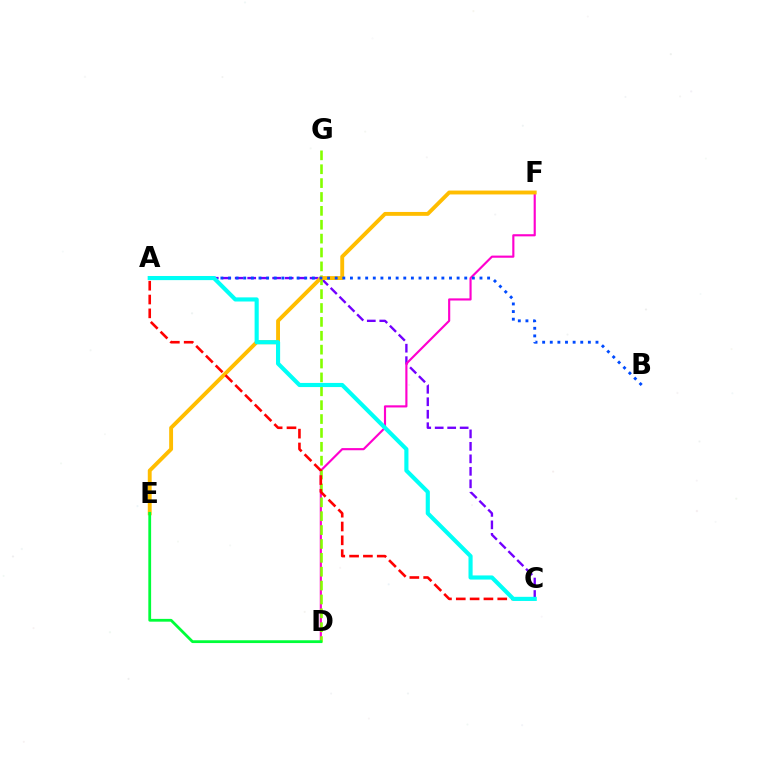{('A', 'C'): [{'color': '#7200ff', 'line_style': 'dashed', 'thickness': 1.7}, {'color': '#ff0000', 'line_style': 'dashed', 'thickness': 1.88}, {'color': '#00fff6', 'line_style': 'solid', 'thickness': 2.97}], ('D', 'F'): [{'color': '#ff00cf', 'line_style': 'solid', 'thickness': 1.55}], ('D', 'G'): [{'color': '#84ff00', 'line_style': 'dashed', 'thickness': 1.89}], ('E', 'F'): [{'color': '#ffbd00', 'line_style': 'solid', 'thickness': 2.79}], ('D', 'E'): [{'color': '#00ff39', 'line_style': 'solid', 'thickness': 2.01}], ('A', 'B'): [{'color': '#004bff', 'line_style': 'dotted', 'thickness': 2.07}]}